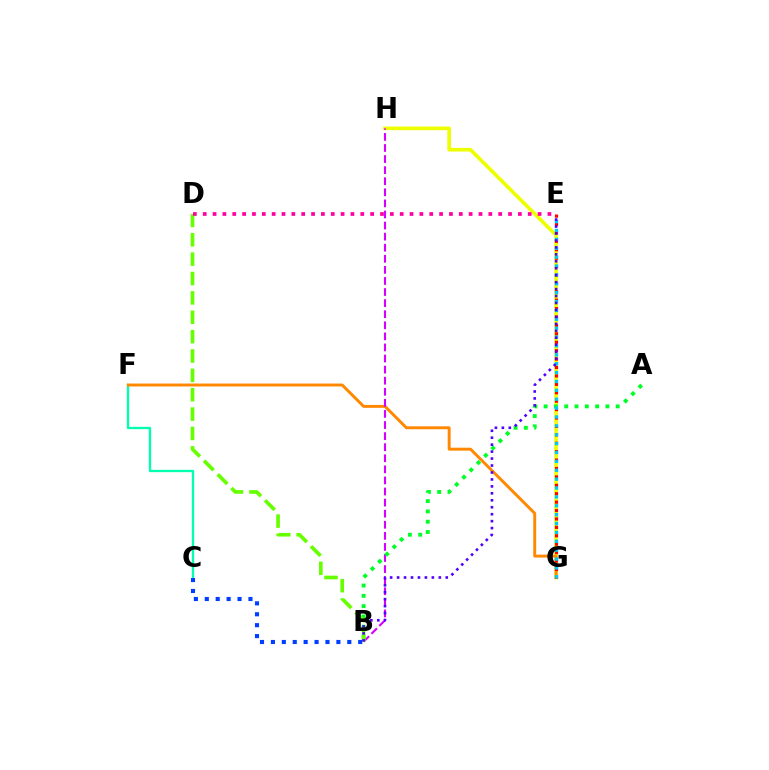{('C', 'F'): [{'color': '#00ffaf', 'line_style': 'solid', 'thickness': 1.68}], ('G', 'H'): [{'color': '#eeff00', 'line_style': 'solid', 'thickness': 2.63}], ('F', 'G'): [{'color': '#ff8800', 'line_style': 'solid', 'thickness': 2.11}], ('B', 'H'): [{'color': '#d600ff', 'line_style': 'dashed', 'thickness': 1.51}], ('A', 'B'): [{'color': '#00ff27', 'line_style': 'dotted', 'thickness': 2.8}], ('B', 'D'): [{'color': '#66ff00', 'line_style': 'dashed', 'thickness': 2.63}], ('B', 'C'): [{'color': '#003fff', 'line_style': 'dotted', 'thickness': 2.96}], ('D', 'E'): [{'color': '#ff00a0', 'line_style': 'dotted', 'thickness': 2.68}], ('E', 'G'): [{'color': '#ff0000', 'line_style': 'dotted', 'thickness': 2.29}, {'color': '#00c7ff', 'line_style': 'dotted', 'thickness': 2.41}], ('B', 'E'): [{'color': '#4f00ff', 'line_style': 'dotted', 'thickness': 1.89}]}